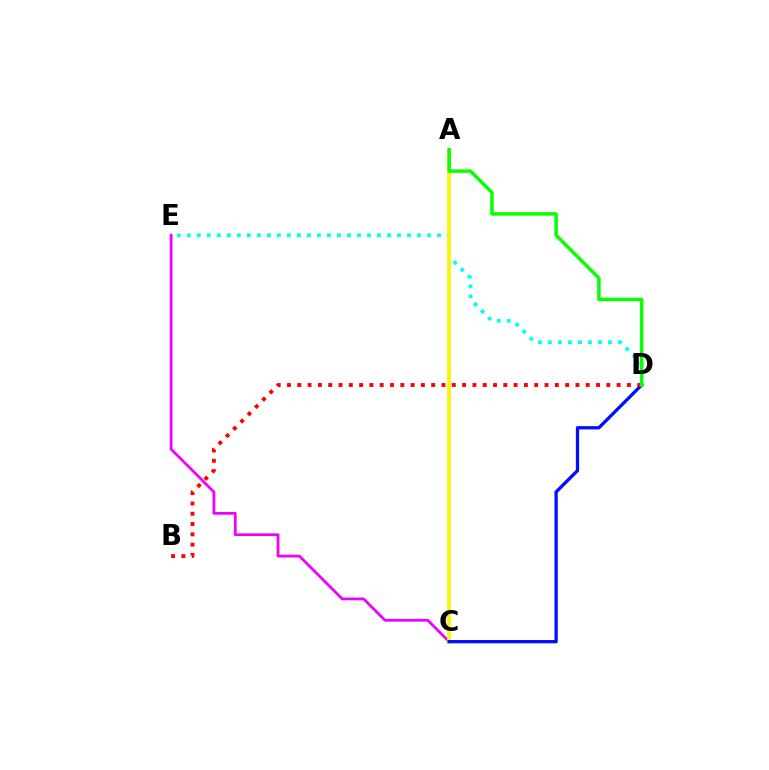{('D', 'E'): [{'color': '#00fff6', 'line_style': 'dotted', 'thickness': 2.72}], ('C', 'E'): [{'color': '#ee00ff', 'line_style': 'solid', 'thickness': 1.99}], ('A', 'C'): [{'color': '#fcf500', 'line_style': 'solid', 'thickness': 2.65}], ('C', 'D'): [{'color': '#0010ff', 'line_style': 'solid', 'thickness': 2.37}], ('B', 'D'): [{'color': '#ff0000', 'line_style': 'dotted', 'thickness': 2.8}], ('A', 'D'): [{'color': '#08ff00', 'line_style': 'solid', 'thickness': 2.5}]}